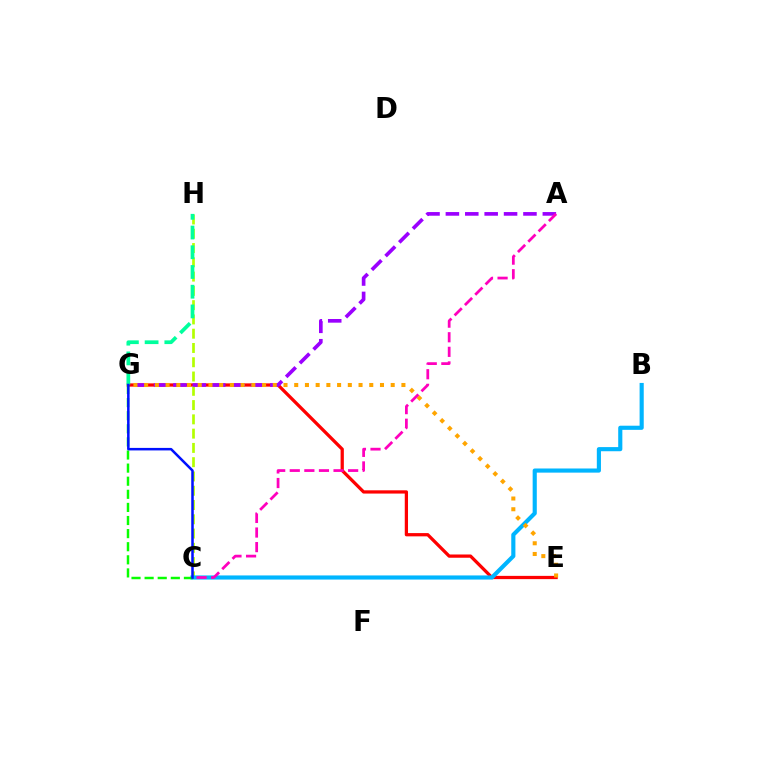{('E', 'G'): [{'color': '#ff0000', 'line_style': 'solid', 'thickness': 2.34}, {'color': '#ffa500', 'line_style': 'dotted', 'thickness': 2.91}], ('C', 'H'): [{'color': '#b3ff00', 'line_style': 'dashed', 'thickness': 1.94}], ('B', 'C'): [{'color': '#00b5ff', 'line_style': 'solid', 'thickness': 2.98}], ('A', 'G'): [{'color': '#9b00ff', 'line_style': 'dashed', 'thickness': 2.63}], ('C', 'G'): [{'color': '#08ff00', 'line_style': 'dashed', 'thickness': 1.78}, {'color': '#0010ff', 'line_style': 'solid', 'thickness': 1.82}], ('G', 'H'): [{'color': '#00ff9d', 'line_style': 'dashed', 'thickness': 2.68}], ('A', 'C'): [{'color': '#ff00bd', 'line_style': 'dashed', 'thickness': 1.98}]}